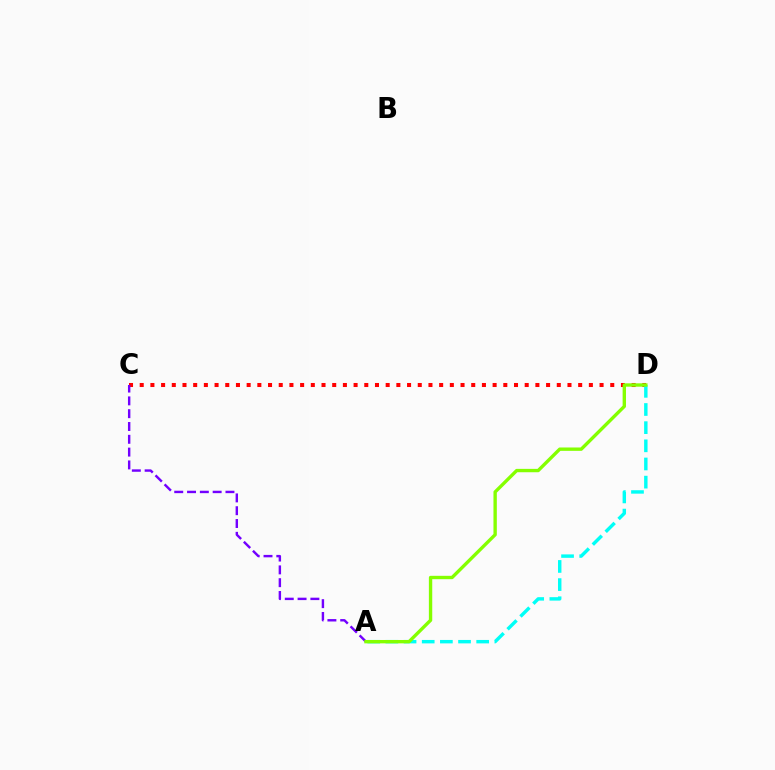{('C', 'D'): [{'color': '#ff0000', 'line_style': 'dotted', 'thickness': 2.91}], ('A', 'C'): [{'color': '#7200ff', 'line_style': 'dashed', 'thickness': 1.74}], ('A', 'D'): [{'color': '#00fff6', 'line_style': 'dashed', 'thickness': 2.47}, {'color': '#84ff00', 'line_style': 'solid', 'thickness': 2.42}]}